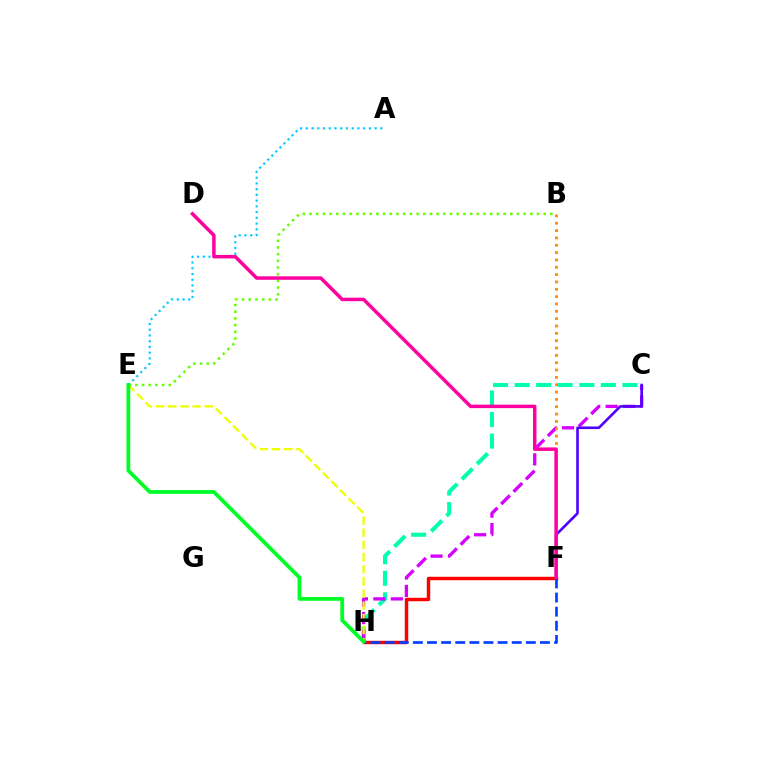{('C', 'H'): [{'color': '#00ffaf', 'line_style': 'dashed', 'thickness': 2.93}, {'color': '#d600ff', 'line_style': 'dashed', 'thickness': 2.37}], ('F', 'H'): [{'color': '#ff0000', 'line_style': 'solid', 'thickness': 2.47}, {'color': '#003fff', 'line_style': 'dashed', 'thickness': 1.92}], ('C', 'F'): [{'color': '#4f00ff', 'line_style': 'solid', 'thickness': 1.88}], ('B', 'E'): [{'color': '#66ff00', 'line_style': 'dotted', 'thickness': 1.82}], ('A', 'E'): [{'color': '#00c7ff', 'line_style': 'dotted', 'thickness': 1.56}], ('E', 'H'): [{'color': '#eeff00', 'line_style': 'dashed', 'thickness': 1.65}, {'color': '#00ff27', 'line_style': 'solid', 'thickness': 2.72}], ('B', 'F'): [{'color': '#ff8800', 'line_style': 'dotted', 'thickness': 1.99}], ('D', 'F'): [{'color': '#ff00a0', 'line_style': 'solid', 'thickness': 2.51}]}